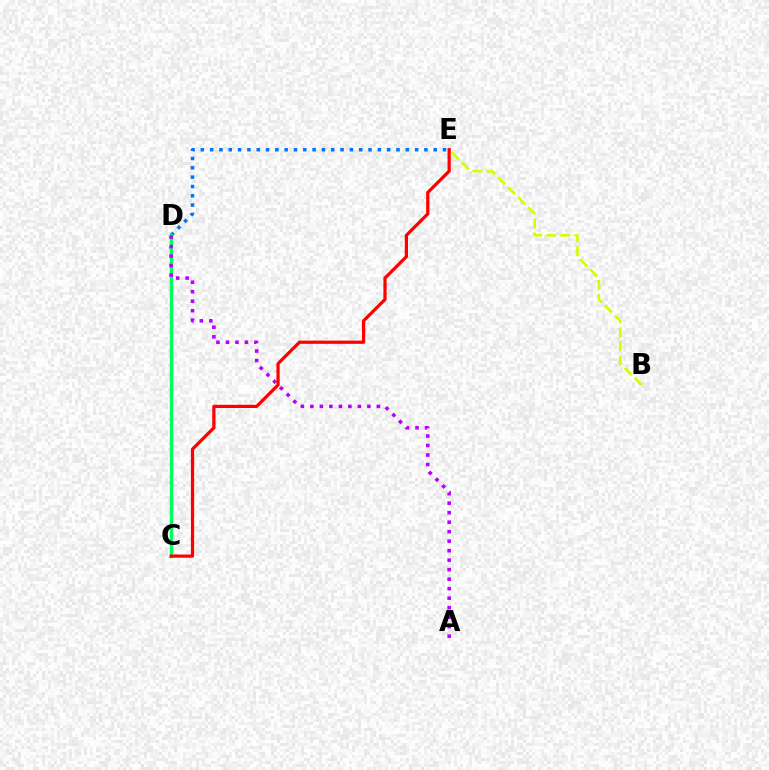{('D', 'E'): [{'color': '#0074ff', 'line_style': 'dotted', 'thickness': 2.53}], ('B', 'E'): [{'color': '#d1ff00', 'line_style': 'dashed', 'thickness': 1.92}], ('C', 'D'): [{'color': '#00ff5c', 'line_style': 'solid', 'thickness': 2.44}], ('A', 'D'): [{'color': '#b900ff', 'line_style': 'dotted', 'thickness': 2.58}], ('C', 'E'): [{'color': '#ff0000', 'line_style': 'solid', 'thickness': 2.32}]}